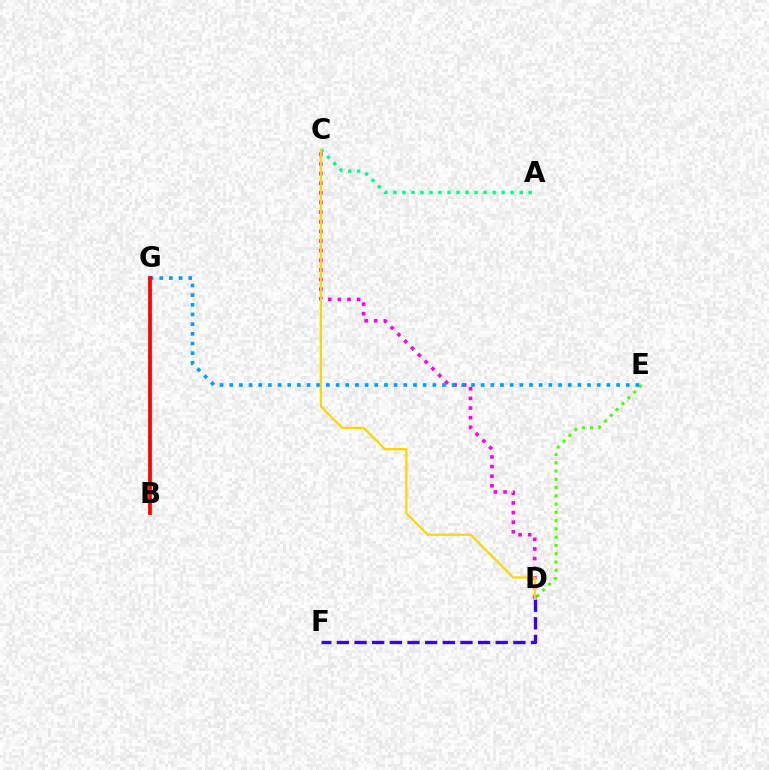{('D', 'F'): [{'color': '#3700ff', 'line_style': 'dashed', 'thickness': 2.4}], ('A', 'C'): [{'color': '#00ff86', 'line_style': 'dotted', 'thickness': 2.45}], ('D', 'E'): [{'color': '#4fff00', 'line_style': 'dotted', 'thickness': 2.25}], ('C', 'D'): [{'color': '#ff00ed', 'line_style': 'dotted', 'thickness': 2.62}, {'color': '#ffd500', 'line_style': 'solid', 'thickness': 1.6}], ('E', 'G'): [{'color': '#009eff', 'line_style': 'dotted', 'thickness': 2.63}], ('B', 'G'): [{'color': '#ff0000', 'line_style': 'solid', 'thickness': 2.69}]}